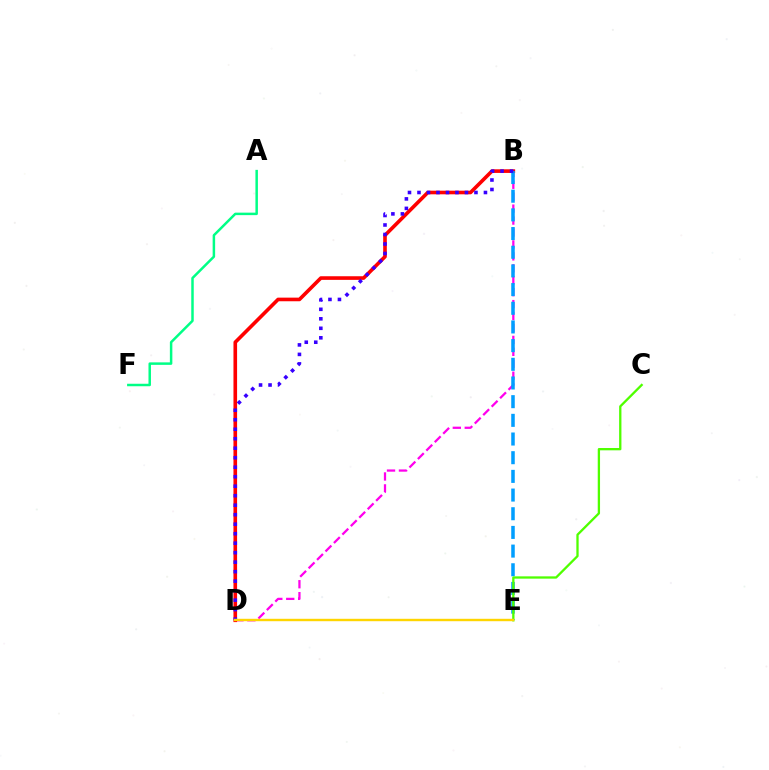{('B', 'D'): [{'color': '#ff00ed', 'line_style': 'dashed', 'thickness': 1.62}, {'color': '#ff0000', 'line_style': 'solid', 'thickness': 2.61}, {'color': '#3700ff', 'line_style': 'dotted', 'thickness': 2.58}], ('B', 'E'): [{'color': '#009eff', 'line_style': 'dashed', 'thickness': 2.54}], ('C', 'E'): [{'color': '#4fff00', 'line_style': 'solid', 'thickness': 1.66}], ('A', 'F'): [{'color': '#00ff86', 'line_style': 'solid', 'thickness': 1.79}], ('D', 'E'): [{'color': '#ffd500', 'line_style': 'solid', 'thickness': 1.74}]}